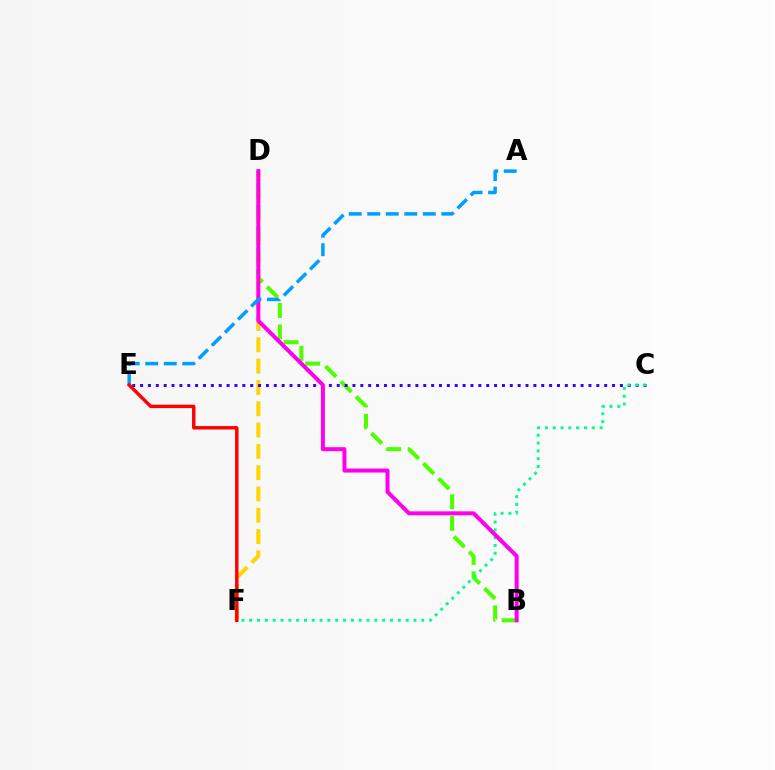{('B', 'D'): [{'color': '#4fff00', 'line_style': 'dashed', 'thickness': 2.92}, {'color': '#ff00ed', 'line_style': 'solid', 'thickness': 2.88}], ('D', 'F'): [{'color': '#ffd500', 'line_style': 'dashed', 'thickness': 2.89}], ('C', 'E'): [{'color': '#3700ff', 'line_style': 'dotted', 'thickness': 2.14}], ('C', 'F'): [{'color': '#00ff86', 'line_style': 'dotted', 'thickness': 2.12}], ('A', 'E'): [{'color': '#009eff', 'line_style': 'dashed', 'thickness': 2.52}], ('E', 'F'): [{'color': '#ff0000', 'line_style': 'solid', 'thickness': 2.46}]}